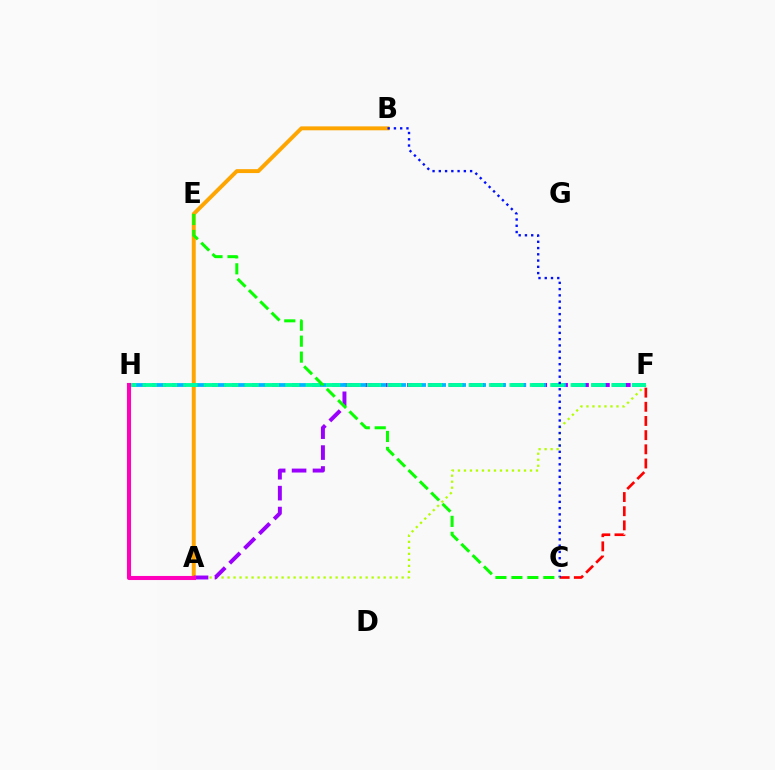{('A', 'B'): [{'color': '#ffa500', 'line_style': 'solid', 'thickness': 2.83}], ('A', 'F'): [{'color': '#b3ff00', 'line_style': 'dotted', 'thickness': 1.63}, {'color': '#9b00ff', 'line_style': 'dashed', 'thickness': 2.84}], ('C', 'F'): [{'color': '#ff0000', 'line_style': 'dashed', 'thickness': 1.93}], ('F', 'H'): [{'color': '#00b5ff', 'line_style': 'dashed', 'thickness': 2.72}, {'color': '#00ff9d', 'line_style': 'dashed', 'thickness': 2.77}], ('A', 'H'): [{'color': '#ff00bd', 'line_style': 'solid', 'thickness': 2.93}], ('B', 'C'): [{'color': '#0010ff', 'line_style': 'dotted', 'thickness': 1.7}], ('C', 'E'): [{'color': '#08ff00', 'line_style': 'dashed', 'thickness': 2.17}]}